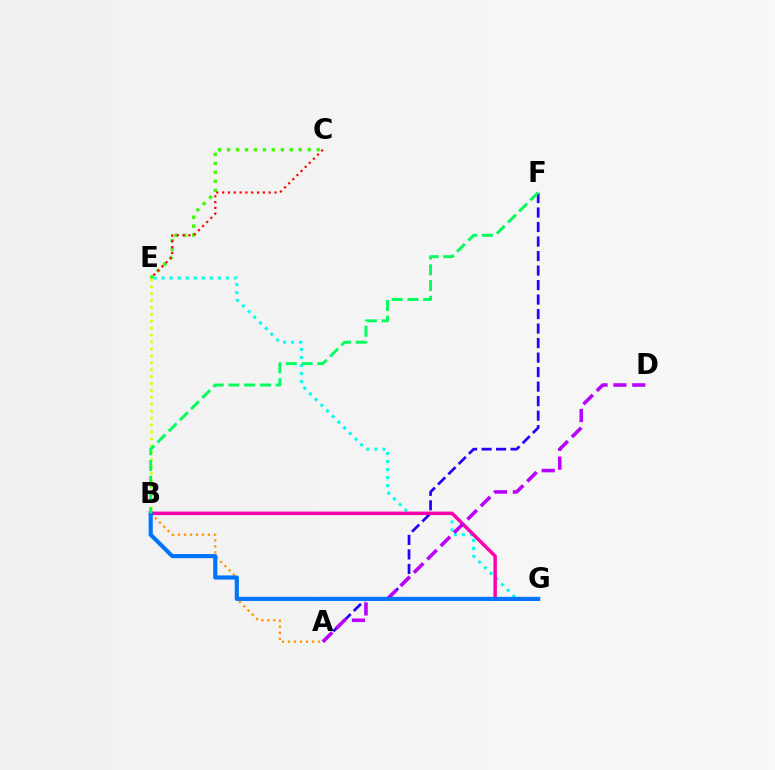{('C', 'E'): [{'color': '#3dff00', 'line_style': 'dotted', 'thickness': 2.44}, {'color': '#ff0000', 'line_style': 'dotted', 'thickness': 1.58}], ('A', 'B'): [{'color': '#ff9400', 'line_style': 'dotted', 'thickness': 1.63}], ('E', 'G'): [{'color': '#00fff6', 'line_style': 'dotted', 'thickness': 2.18}], ('A', 'F'): [{'color': '#2500ff', 'line_style': 'dashed', 'thickness': 1.97}], ('B', 'E'): [{'color': '#d1ff00', 'line_style': 'dotted', 'thickness': 1.88}], ('B', 'G'): [{'color': '#ff00ac', 'line_style': 'solid', 'thickness': 2.49}, {'color': '#0074ff', 'line_style': 'solid', 'thickness': 2.98}], ('A', 'D'): [{'color': '#b900ff', 'line_style': 'dashed', 'thickness': 2.56}], ('B', 'F'): [{'color': '#00ff5c', 'line_style': 'dashed', 'thickness': 2.14}]}